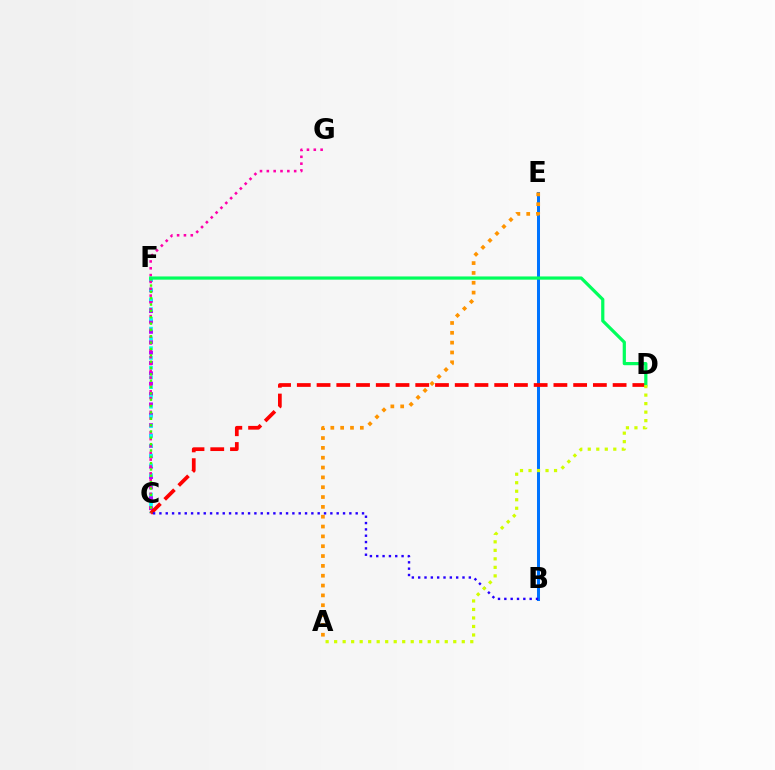{('C', 'F'): [{'color': '#b900ff', 'line_style': 'dotted', 'thickness': 2.82}, {'color': '#00fff6', 'line_style': 'dotted', 'thickness': 2.65}, {'color': '#3dff00', 'line_style': 'dotted', 'thickness': 1.72}], ('B', 'E'): [{'color': '#0074ff', 'line_style': 'solid', 'thickness': 2.17}], ('C', 'D'): [{'color': '#ff0000', 'line_style': 'dashed', 'thickness': 2.68}], ('C', 'G'): [{'color': '#ff00ac', 'line_style': 'dotted', 'thickness': 1.86}], ('A', 'E'): [{'color': '#ff9400', 'line_style': 'dotted', 'thickness': 2.67}], ('B', 'C'): [{'color': '#2500ff', 'line_style': 'dotted', 'thickness': 1.72}], ('D', 'F'): [{'color': '#00ff5c', 'line_style': 'solid', 'thickness': 2.31}], ('A', 'D'): [{'color': '#d1ff00', 'line_style': 'dotted', 'thickness': 2.31}]}